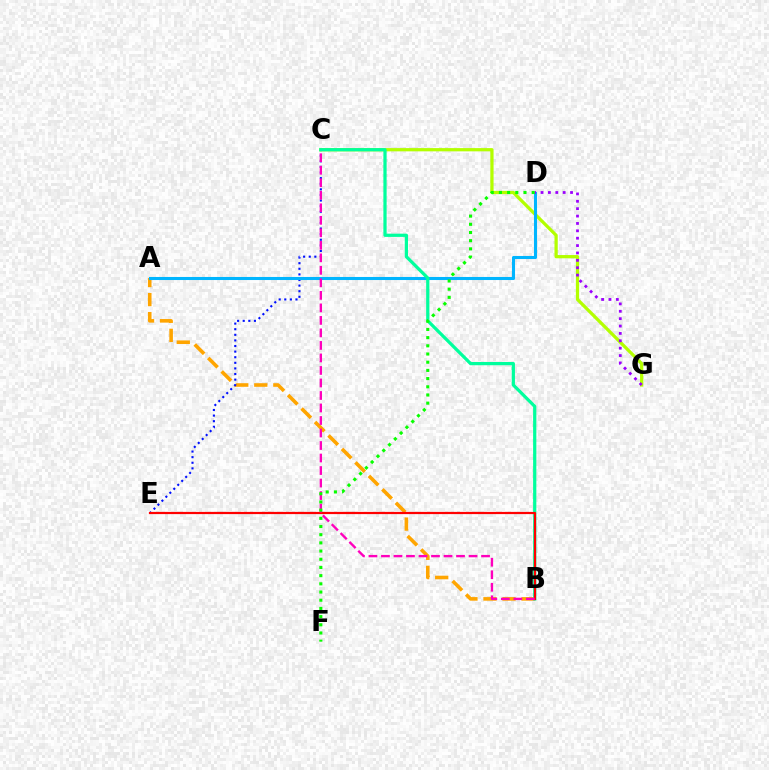{('A', 'B'): [{'color': '#ffa500', 'line_style': 'dashed', 'thickness': 2.59}], ('C', 'E'): [{'color': '#0010ff', 'line_style': 'dotted', 'thickness': 1.52}], ('C', 'G'): [{'color': '#b3ff00', 'line_style': 'solid', 'thickness': 2.34}], ('A', 'D'): [{'color': '#00b5ff', 'line_style': 'solid', 'thickness': 2.2}], ('B', 'C'): [{'color': '#00ff9d', 'line_style': 'solid', 'thickness': 2.33}, {'color': '#ff00bd', 'line_style': 'dashed', 'thickness': 1.7}], ('D', 'G'): [{'color': '#9b00ff', 'line_style': 'dotted', 'thickness': 2.01}], ('B', 'E'): [{'color': '#ff0000', 'line_style': 'solid', 'thickness': 1.59}], ('D', 'F'): [{'color': '#08ff00', 'line_style': 'dotted', 'thickness': 2.23}]}